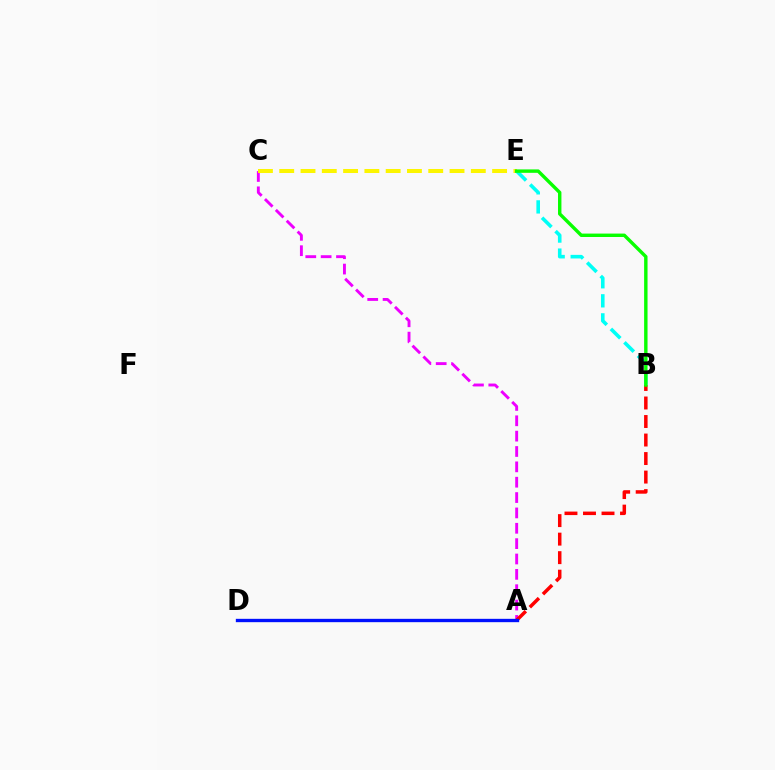{('A', 'C'): [{'color': '#ee00ff', 'line_style': 'dashed', 'thickness': 2.09}], ('A', 'B'): [{'color': '#ff0000', 'line_style': 'dashed', 'thickness': 2.52}], ('C', 'E'): [{'color': '#fcf500', 'line_style': 'dashed', 'thickness': 2.89}], ('A', 'D'): [{'color': '#0010ff', 'line_style': 'solid', 'thickness': 2.41}], ('B', 'E'): [{'color': '#00fff6', 'line_style': 'dashed', 'thickness': 2.59}, {'color': '#08ff00', 'line_style': 'solid', 'thickness': 2.46}]}